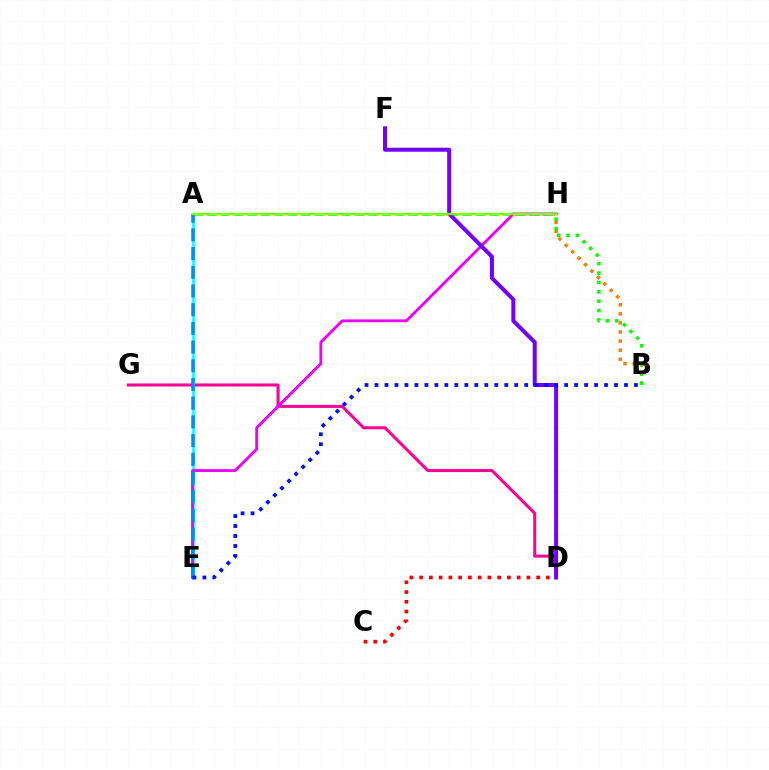{('A', 'H'): [{'color': '#fcf500', 'line_style': 'dotted', 'thickness': 2.07}, {'color': '#00ff74', 'line_style': 'dashed', 'thickness': 1.83}, {'color': '#84ff00', 'line_style': 'solid', 'thickness': 1.71}], ('D', 'G'): [{'color': '#ff0094', 'line_style': 'solid', 'thickness': 2.19}], ('B', 'H'): [{'color': '#ff7c00', 'line_style': 'dotted', 'thickness': 2.47}, {'color': '#08ff00', 'line_style': 'dotted', 'thickness': 2.54}], ('A', 'E'): [{'color': '#00fff6', 'line_style': 'solid', 'thickness': 1.87}, {'color': '#008cff', 'line_style': 'dashed', 'thickness': 2.54}], ('C', 'D'): [{'color': '#ff0000', 'line_style': 'dotted', 'thickness': 2.65}], ('E', 'H'): [{'color': '#ee00ff', 'line_style': 'solid', 'thickness': 2.04}], ('D', 'F'): [{'color': '#7200ff', 'line_style': 'solid', 'thickness': 2.87}], ('B', 'E'): [{'color': '#0010ff', 'line_style': 'dotted', 'thickness': 2.71}]}